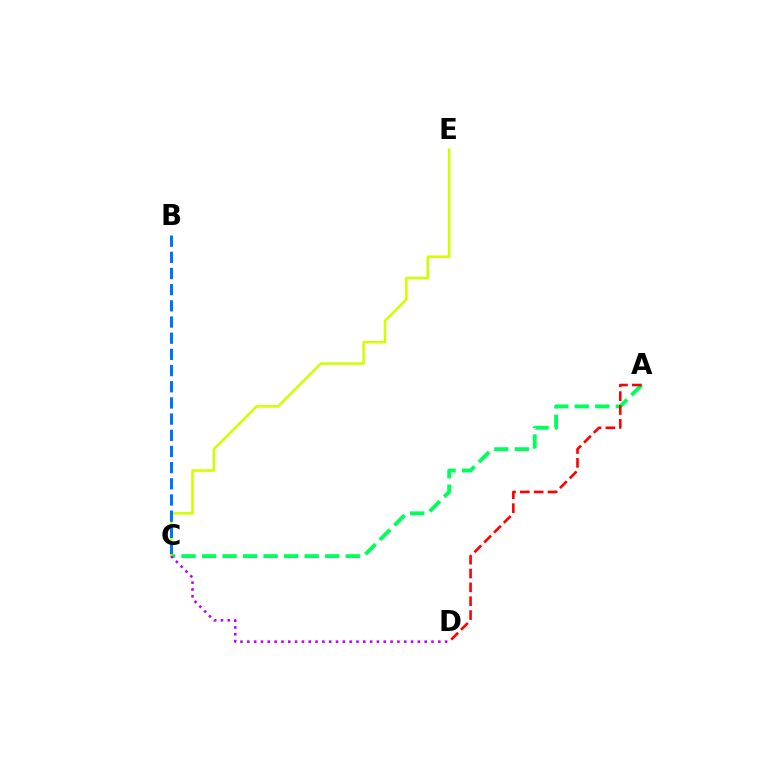{('A', 'C'): [{'color': '#00ff5c', 'line_style': 'dashed', 'thickness': 2.79}], ('C', 'E'): [{'color': '#d1ff00', 'line_style': 'solid', 'thickness': 1.86}], ('B', 'C'): [{'color': '#0074ff', 'line_style': 'dashed', 'thickness': 2.2}], ('C', 'D'): [{'color': '#b900ff', 'line_style': 'dotted', 'thickness': 1.85}], ('A', 'D'): [{'color': '#ff0000', 'line_style': 'dashed', 'thickness': 1.88}]}